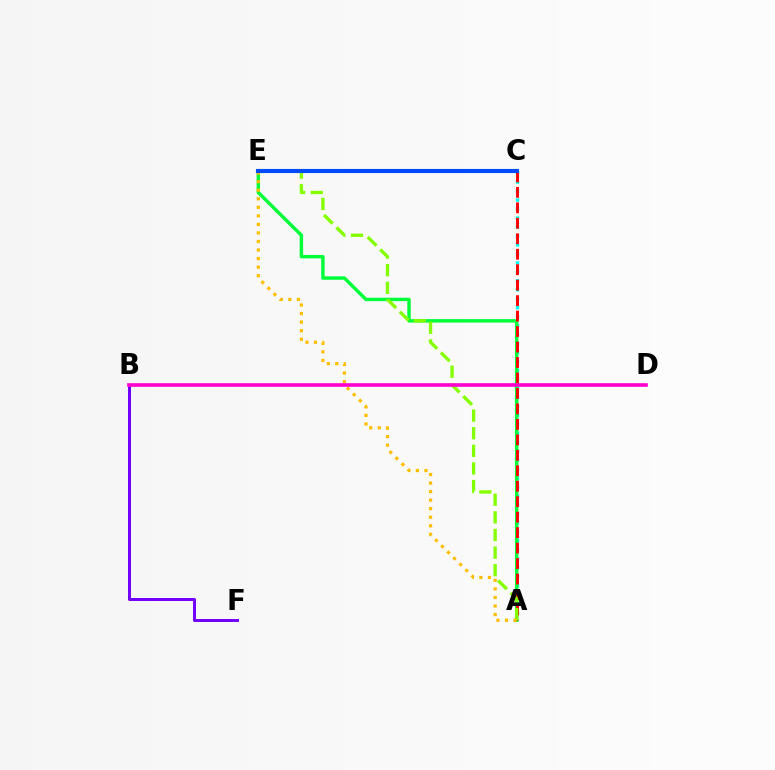{('A', 'C'): [{'color': '#00fff6', 'line_style': 'dotted', 'thickness': 2.44}, {'color': '#ff0000', 'line_style': 'dashed', 'thickness': 2.1}], ('B', 'F'): [{'color': '#7200ff', 'line_style': 'solid', 'thickness': 2.15}], ('A', 'E'): [{'color': '#00ff39', 'line_style': 'solid', 'thickness': 2.48}, {'color': '#84ff00', 'line_style': 'dashed', 'thickness': 2.39}, {'color': '#ffbd00', 'line_style': 'dotted', 'thickness': 2.32}], ('C', 'E'): [{'color': '#004bff', 'line_style': 'solid', 'thickness': 2.97}], ('B', 'D'): [{'color': '#ff00cf', 'line_style': 'solid', 'thickness': 2.61}]}